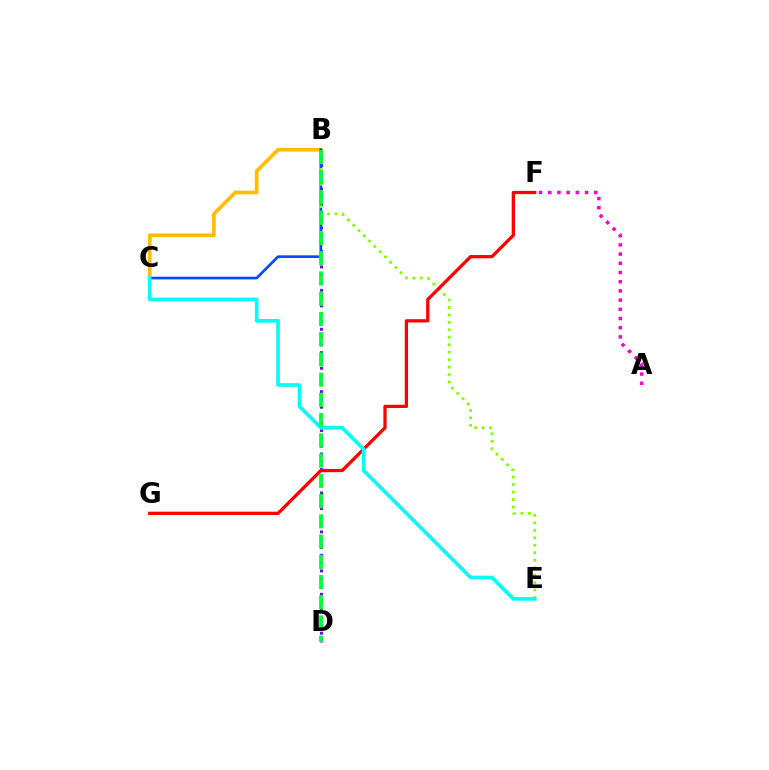{('B', 'D'): [{'color': '#7200ff', 'line_style': 'dotted', 'thickness': 2.12}, {'color': '#00ff39', 'line_style': 'dashed', 'thickness': 2.75}], ('B', 'C'): [{'color': '#ffbd00', 'line_style': 'solid', 'thickness': 2.67}, {'color': '#004bff', 'line_style': 'solid', 'thickness': 1.93}], ('B', 'E'): [{'color': '#84ff00', 'line_style': 'dotted', 'thickness': 2.03}], ('F', 'G'): [{'color': '#ff0000', 'line_style': 'solid', 'thickness': 2.35}], ('A', 'F'): [{'color': '#ff00cf', 'line_style': 'dotted', 'thickness': 2.5}], ('C', 'E'): [{'color': '#00fff6', 'line_style': 'solid', 'thickness': 2.63}]}